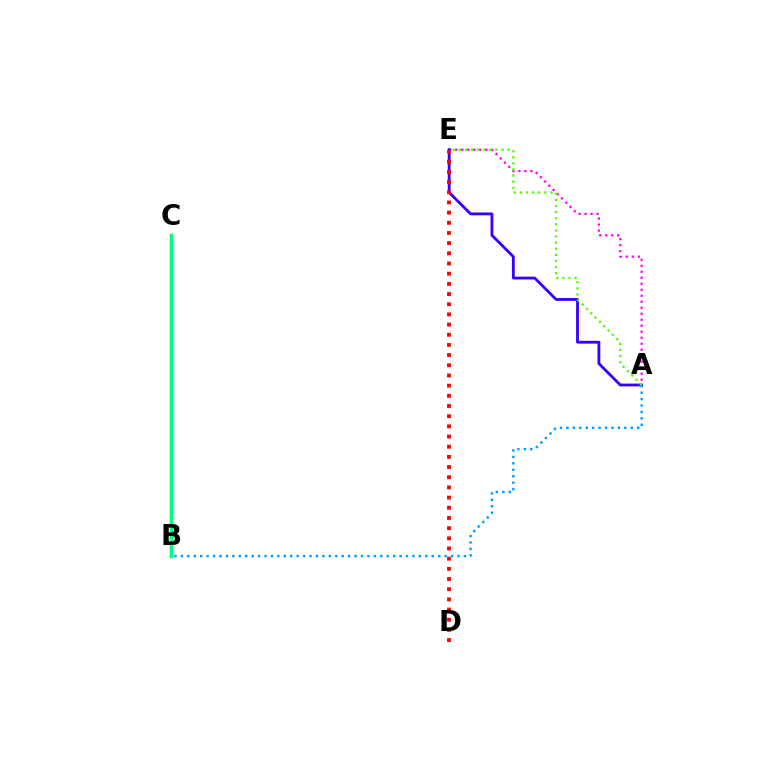{('A', 'E'): [{'color': '#ff00ed', 'line_style': 'dotted', 'thickness': 1.63}, {'color': '#3700ff', 'line_style': 'solid', 'thickness': 2.03}, {'color': '#4fff00', 'line_style': 'dotted', 'thickness': 1.66}], ('A', 'B'): [{'color': '#009eff', 'line_style': 'dotted', 'thickness': 1.75}], ('B', 'C'): [{'color': '#ffd500', 'line_style': 'solid', 'thickness': 2.5}, {'color': '#00ff86', 'line_style': 'solid', 'thickness': 2.45}], ('D', 'E'): [{'color': '#ff0000', 'line_style': 'dotted', 'thickness': 2.77}]}